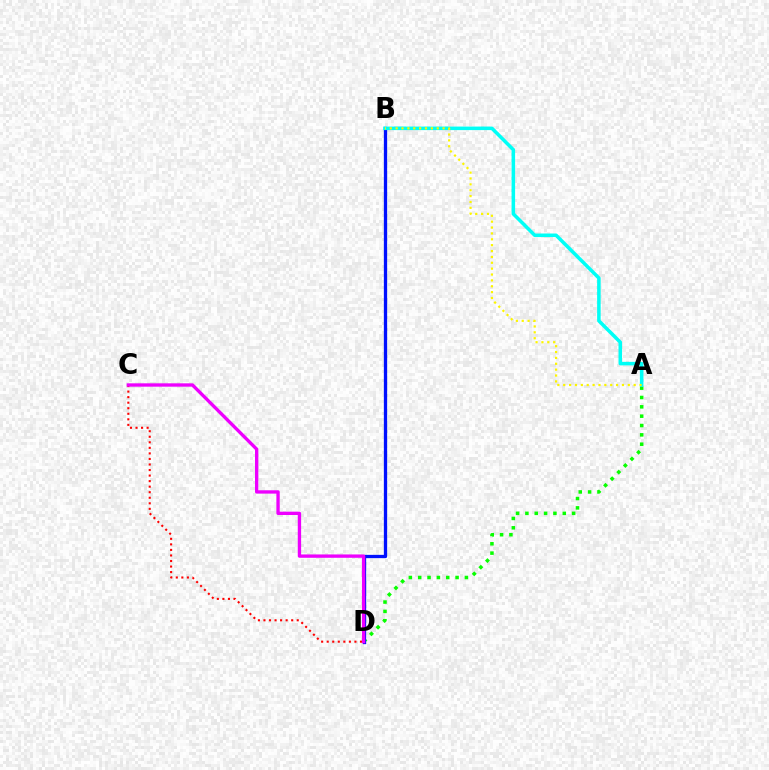{('A', 'D'): [{'color': '#08ff00', 'line_style': 'dotted', 'thickness': 2.54}], ('B', 'D'): [{'color': '#0010ff', 'line_style': 'solid', 'thickness': 2.37}], ('C', 'D'): [{'color': '#ff0000', 'line_style': 'dotted', 'thickness': 1.51}, {'color': '#ee00ff', 'line_style': 'solid', 'thickness': 2.41}], ('A', 'B'): [{'color': '#00fff6', 'line_style': 'solid', 'thickness': 2.55}, {'color': '#fcf500', 'line_style': 'dotted', 'thickness': 1.6}]}